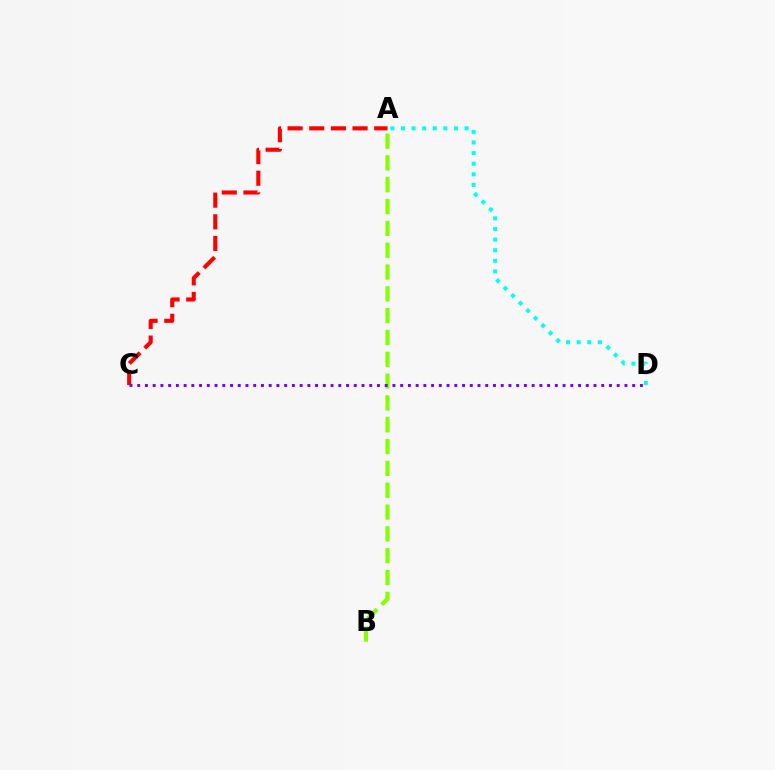{('A', 'C'): [{'color': '#ff0000', 'line_style': 'dashed', 'thickness': 2.94}], ('A', 'D'): [{'color': '#00fff6', 'line_style': 'dotted', 'thickness': 2.88}], ('A', 'B'): [{'color': '#84ff00', 'line_style': 'dashed', 'thickness': 2.96}], ('C', 'D'): [{'color': '#7200ff', 'line_style': 'dotted', 'thickness': 2.1}]}